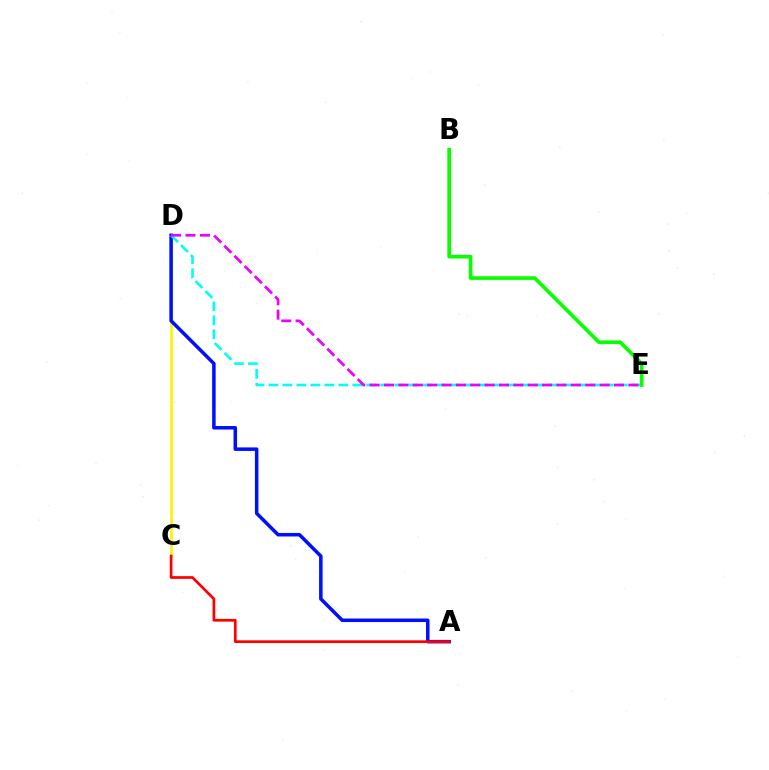{('C', 'D'): [{'color': '#fcf500', 'line_style': 'solid', 'thickness': 1.87}], ('A', 'D'): [{'color': '#0010ff', 'line_style': 'solid', 'thickness': 2.53}], ('A', 'C'): [{'color': '#ff0000', 'line_style': 'solid', 'thickness': 1.96}], ('D', 'E'): [{'color': '#00fff6', 'line_style': 'dashed', 'thickness': 1.9}, {'color': '#ee00ff', 'line_style': 'dashed', 'thickness': 1.95}], ('B', 'E'): [{'color': '#08ff00', 'line_style': 'solid', 'thickness': 2.64}]}